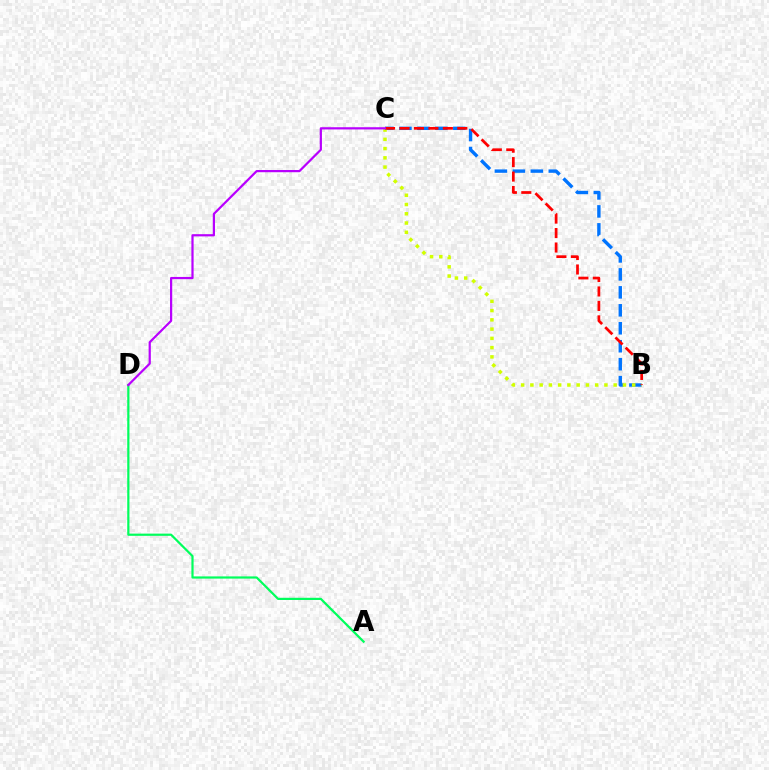{('B', 'C'): [{'color': '#0074ff', 'line_style': 'dashed', 'thickness': 2.44}, {'color': '#d1ff00', 'line_style': 'dotted', 'thickness': 2.51}, {'color': '#ff0000', 'line_style': 'dashed', 'thickness': 1.96}], ('A', 'D'): [{'color': '#00ff5c', 'line_style': 'solid', 'thickness': 1.59}], ('C', 'D'): [{'color': '#b900ff', 'line_style': 'solid', 'thickness': 1.6}]}